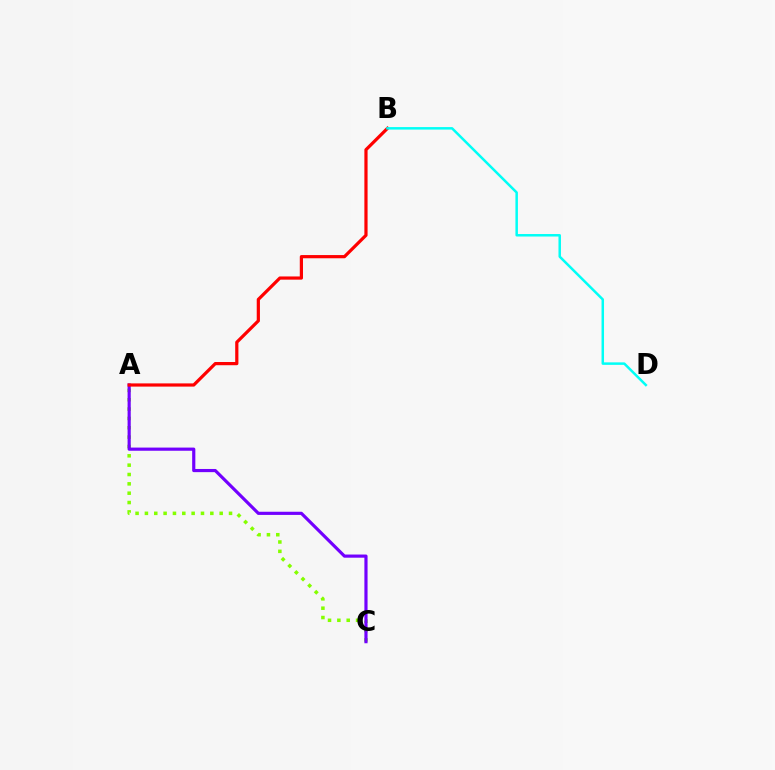{('A', 'C'): [{'color': '#84ff00', 'line_style': 'dotted', 'thickness': 2.54}, {'color': '#7200ff', 'line_style': 'solid', 'thickness': 2.28}], ('A', 'B'): [{'color': '#ff0000', 'line_style': 'solid', 'thickness': 2.31}], ('B', 'D'): [{'color': '#00fff6', 'line_style': 'solid', 'thickness': 1.8}]}